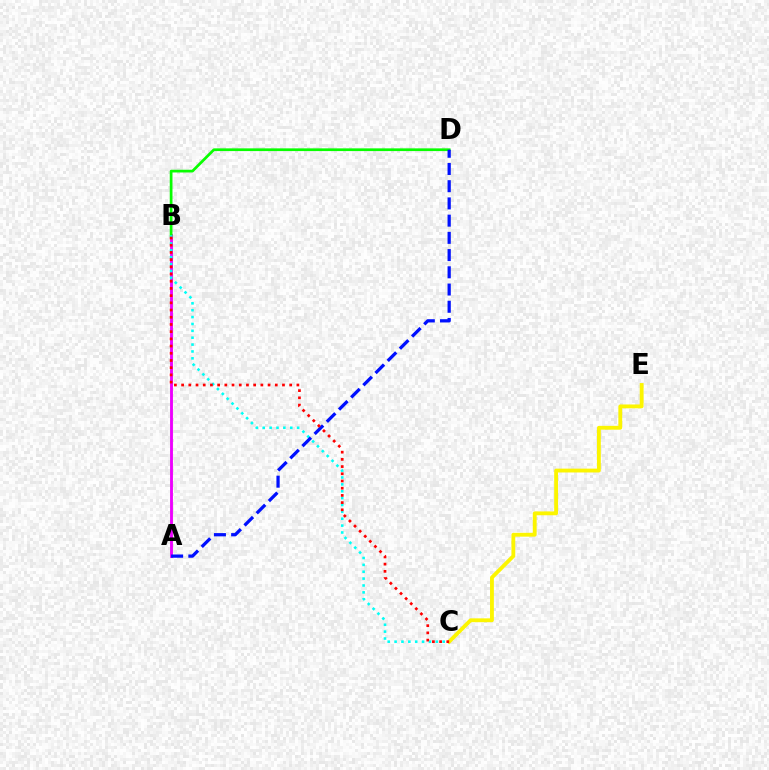{('A', 'B'): [{'color': '#ee00ff', 'line_style': 'solid', 'thickness': 2.06}], ('B', 'D'): [{'color': '#08ff00', 'line_style': 'solid', 'thickness': 1.96}], ('B', 'C'): [{'color': '#00fff6', 'line_style': 'dotted', 'thickness': 1.87}, {'color': '#ff0000', 'line_style': 'dotted', 'thickness': 1.96}], ('A', 'D'): [{'color': '#0010ff', 'line_style': 'dashed', 'thickness': 2.34}], ('C', 'E'): [{'color': '#fcf500', 'line_style': 'solid', 'thickness': 2.77}]}